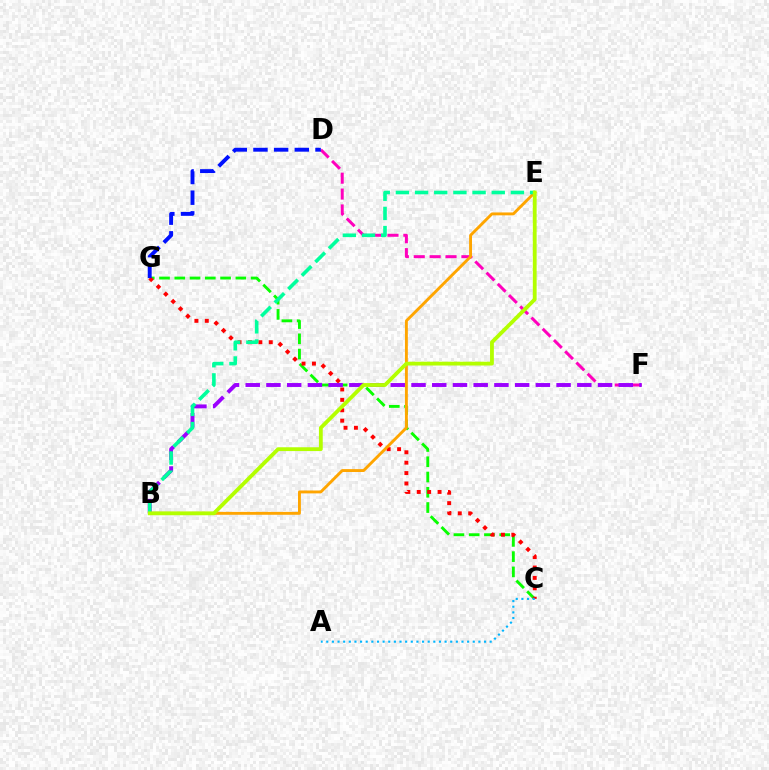{('C', 'G'): [{'color': '#08ff00', 'line_style': 'dashed', 'thickness': 2.07}, {'color': '#ff0000', 'line_style': 'dotted', 'thickness': 2.83}], ('D', 'F'): [{'color': '#ff00bd', 'line_style': 'dashed', 'thickness': 2.16}], ('B', 'F'): [{'color': '#9b00ff', 'line_style': 'dashed', 'thickness': 2.82}], ('B', 'E'): [{'color': '#ffa500', 'line_style': 'solid', 'thickness': 2.08}, {'color': '#00ff9d', 'line_style': 'dashed', 'thickness': 2.6}, {'color': '#b3ff00', 'line_style': 'solid', 'thickness': 2.75}], ('D', 'G'): [{'color': '#0010ff', 'line_style': 'dashed', 'thickness': 2.81}], ('A', 'C'): [{'color': '#00b5ff', 'line_style': 'dotted', 'thickness': 1.53}]}